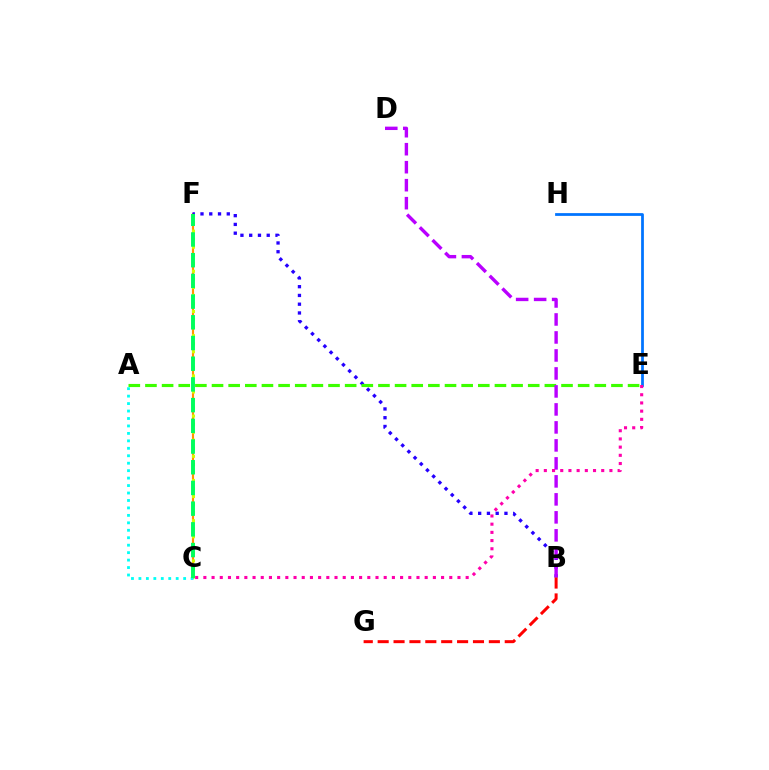{('C', 'F'): [{'color': '#ff9400', 'line_style': 'solid', 'thickness': 1.55}, {'color': '#d1ff00', 'line_style': 'dotted', 'thickness': 2.19}, {'color': '#00ff5c', 'line_style': 'dashed', 'thickness': 2.81}], ('B', 'F'): [{'color': '#2500ff', 'line_style': 'dotted', 'thickness': 2.38}], ('A', 'E'): [{'color': '#3dff00', 'line_style': 'dashed', 'thickness': 2.26}], ('A', 'C'): [{'color': '#00fff6', 'line_style': 'dotted', 'thickness': 2.03}], ('B', 'D'): [{'color': '#b900ff', 'line_style': 'dashed', 'thickness': 2.44}], ('E', 'H'): [{'color': '#0074ff', 'line_style': 'solid', 'thickness': 1.98}], ('B', 'G'): [{'color': '#ff0000', 'line_style': 'dashed', 'thickness': 2.16}], ('C', 'E'): [{'color': '#ff00ac', 'line_style': 'dotted', 'thickness': 2.23}]}